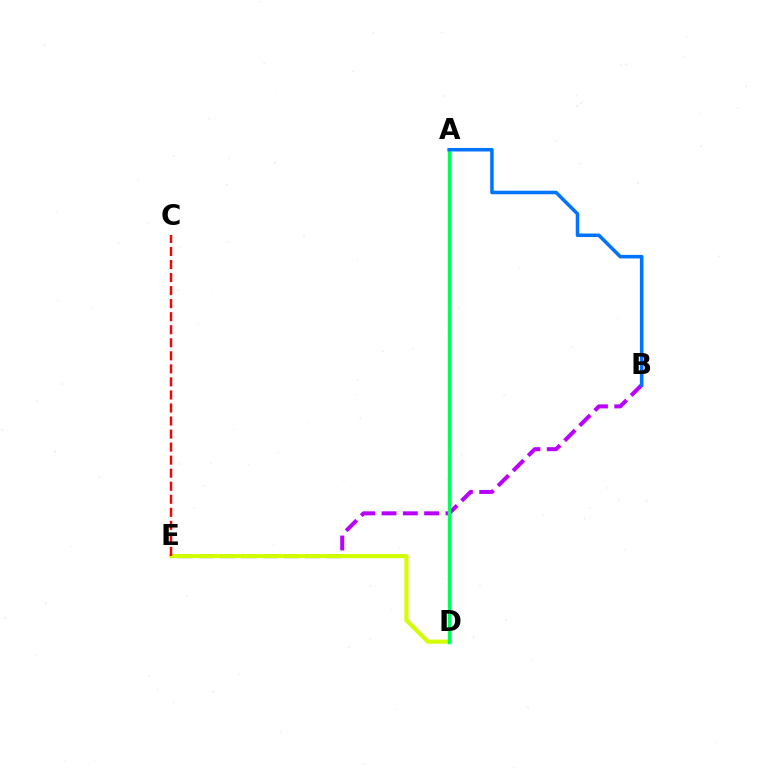{('B', 'E'): [{'color': '#b900ff', 'line_style': 'dashed', 'thickness': 2.9}], ('D', 'E'): [{'color': '#d1ff00', 'line_style': 'solid', 'thickness': 2.96}], ('A', 'D'): [{'color': '#00ff5c', 'line_style': 'solid', 'thickness': 2.47}], ('C', 'E'): [{'color': '#ff0000', 'line_style': 'dashed', 'thickness': 1.77}], ('A', 'B'): [{'color': '#0074ff', 'line_style': 'solid', 'thickness': 2.54}]}